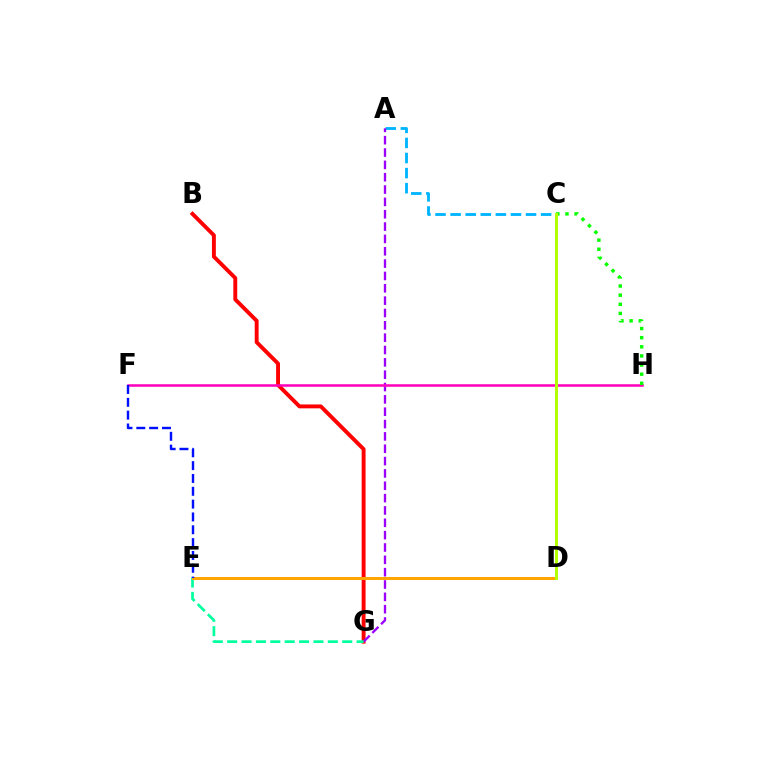{('A', 'C'): [{'color': '#00b5ff', 'line_style': 'dashed', 'thickness': 2.05}], ('B', 'G'): [{'color': '#ff0000', 'line_style': 'solid', 'thickness': 2.8}], ('A', 'G'): [{'color': '#9b00ff', 'line_style': 'dashed', 'thickness': 1.68}], ('E', 'G'): [{'color': '#00ff9d', 'line_style': 'dashed', 'thickness': 1.95}], ('D', 'E'): [{'color': '#ffa500', 'line_style': 'solid', 'thickness': 2.16}], ('F', 'H'): [{'color': '#ff00bd', 'line_style': 'solid', 'thickness': 1.82}], ('E', 'F'): [{'color': '#0010ff', 'line_style': 'dashed', 'thickness': 1.74}], ('C', 'H'): [{'color': '#08ff00', 'line_style': 'dotted', 'thickness': 2.48}], ('C', 'D'): [{'color': '#b3ff00', 'line_style': 'solid', 'thickness': 2.13}]}